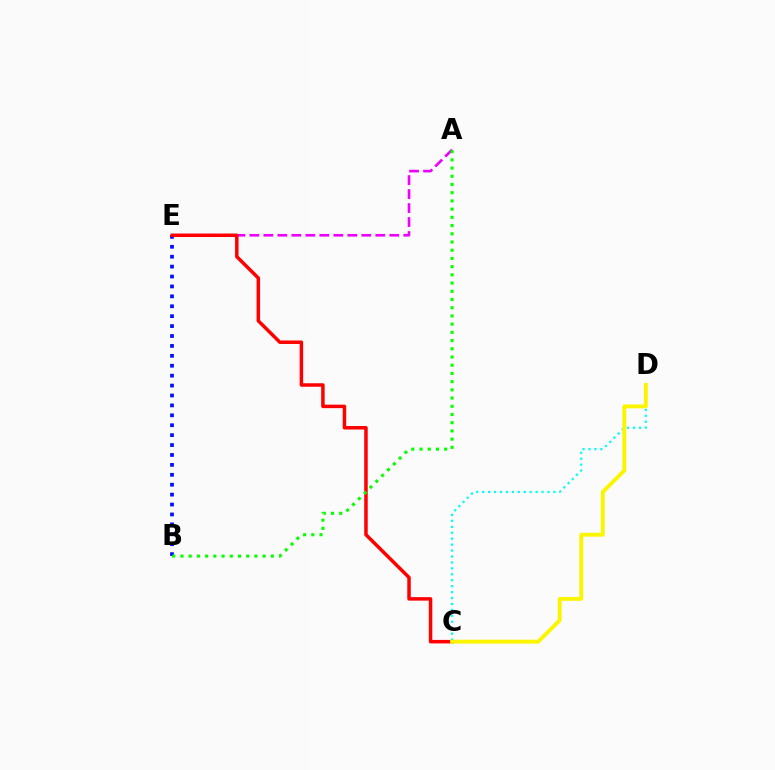{('A', 'E'): [{'color': '#ee00ff', 'line_style': 'dashed', 'thickness': 1.9}], ('B', 'E'): [{'color': '#0010ff', 'line_style': 'dotted', 'thickness': 2.69}], ('C', 'D'): [{'color': '#00fff6', 'line_style': 'dotted', 'thickness': 1.61}, {'color': '#fcf500', 'line_style': 'solid', 'thickness': 2.8}], ('C', 'E'): [{'color': '#ff0000', 'line_style': 'solid', 'thickness': 2.51}], ('A', 'B'): [{'color': '#08ff00', 'line_style': 'dotted', 'thickness': 2.23}]}